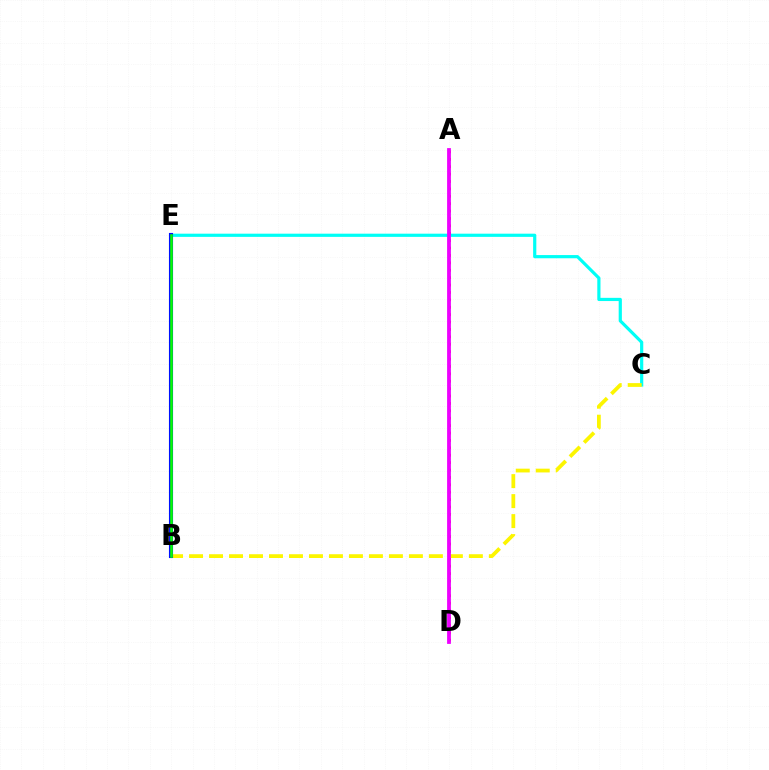{('C', 'E'): [{'color': '#00fff6', 'line_style': 'solid', 'thickness': 2.3}], ('A', 'D'): [{'color': '#ff0000', 'line_style': 'dotted', 'thickness': 2.01}, {'color': '#ee00ff', 'line_style': 'solid', 'thickness': 2.73}], ('B', 'C'): [{'color': '#fcf500', 'line_style': 'dashed', 'thickness': 2.72}], ('B', 'E'): [{'color': '#0010ff', 'line_style': 'solid', 'thickness': 2.96}, {'color': '#08ff00', 'line_style': 'solid', 'thickness': 1.85}]}